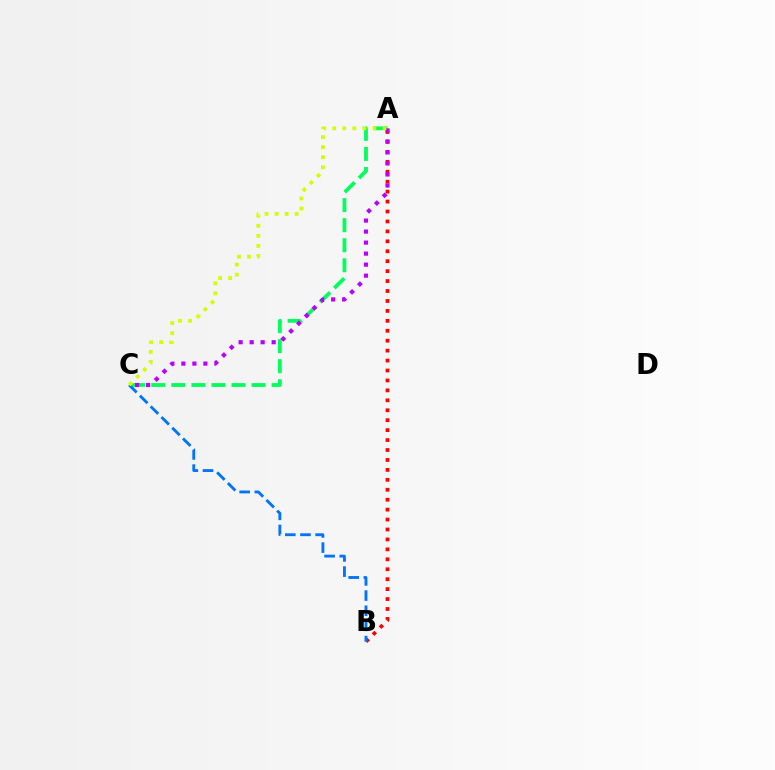{('A', 'B'): [{'color': '#ff0000', 'line_style': 'dotted', 'thickness': 2.7}], ('A', 'C'): [{'color': '#00ff5c', 'line_style': 'dashed', 'thickness': 2.72}, {'color': '#b900ff', 'line_style': 'dotted', 'thickness': 2.99}, {'color': '#d1ff00', 'line_style': 'dotted', 'thickness': 2.73}], ('B', 'C'): [{'color': '#0074ff', 'line_style': 'dashed', 'thickness': 2.06}]}